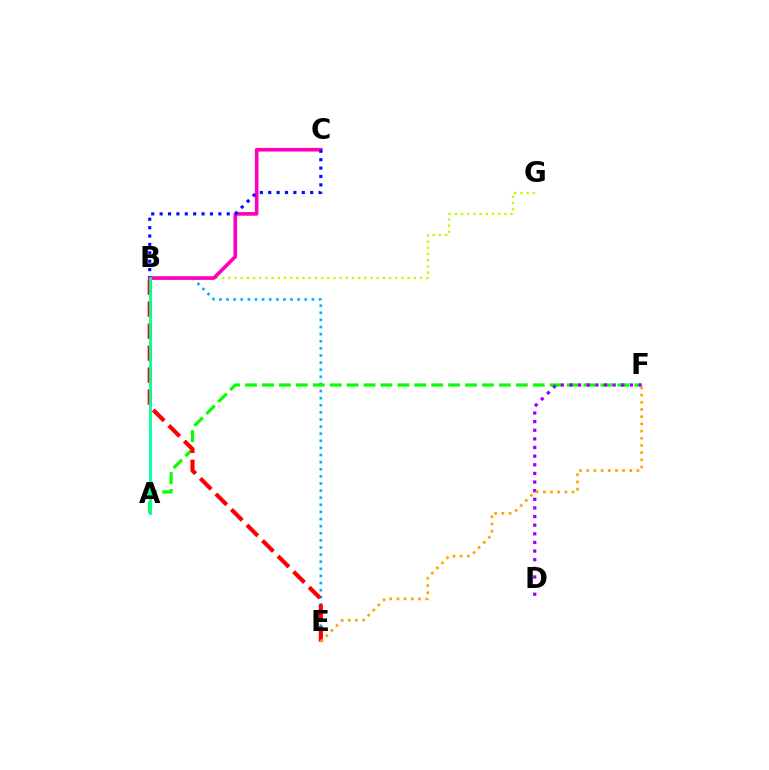{('B', 'E'): [{'color': '#00b5ff', 'line_style': 'dotted', 'thickness': 1.93}, {'color': '#ff0000', 'line_style': 'dashed', 'thickness': 2.99}], ('B', 'G'): [{'color': '#b3ff00', 'line_style': 'dotted', 'thickness': 1.68}], ('A', 'F'): [{'color': '#08ff00', 'line_style': 'dashed', 'thickness': 2.3}], ('B', 'C'): [{'color': '#ff00bd', 'line_style': 'solid', 'thickness': 2.63}, {'color': '#0010ff', 'line_style': 'dotted', 'thickness': 2.28}], ('D', 'F'): [{'color': '#9b00ff', 'line_style': 'dotted', 'thickness': 2.34}], ('E', 'F'): [{'color': '#ffa500', 'line_style': 'dotted', 'thickness': 1.95}], ('A', 'B'): [{'color': '#00ff9d', 'line_style': 'solid', 'thickness': 2.03}]}